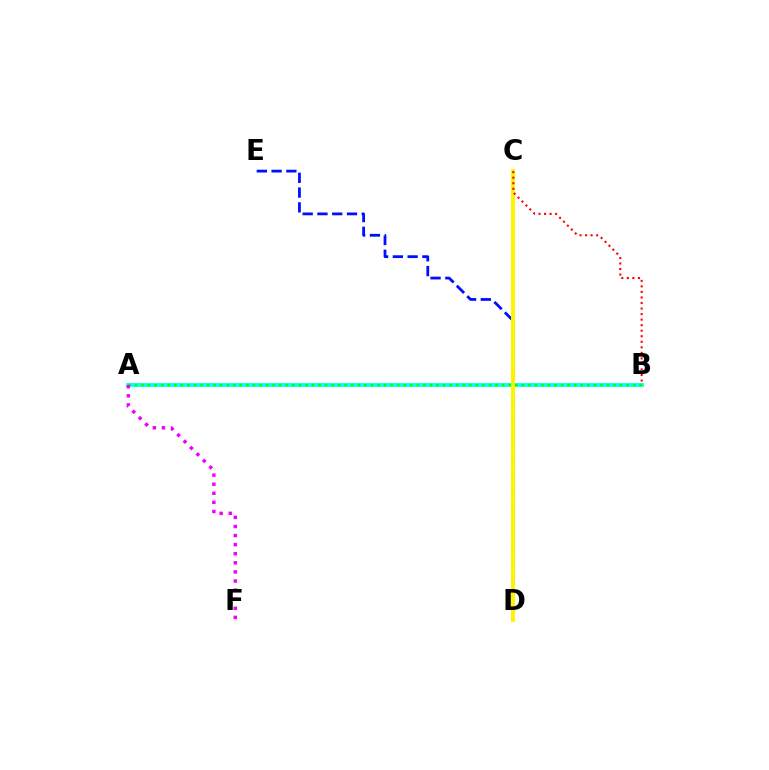{('D', 'E'): [{'color': '#0010ff', 'line_style': 'dashed', 'thickness': 2.01}], ('A', 'B'): [{'color': '#00fff6', 'line_style': 'solid', 'thickness': 2.73}, {'color': '#08ff00', 'line_style': 'dotted', 'thickness': 1.78}], ('C', 'D'): [{'color': '#fcf500', 'line_style': 'solid', 'thickness': 2.85}], ('A', 'F'): [{'color': '#ee00ff', 'line_style': 'dotted', 'thickness': 2.47}], ('B', 'C'): [{'color': '#ff0000', 'line_style': 'dotted', 'thickness': 1.51}]}